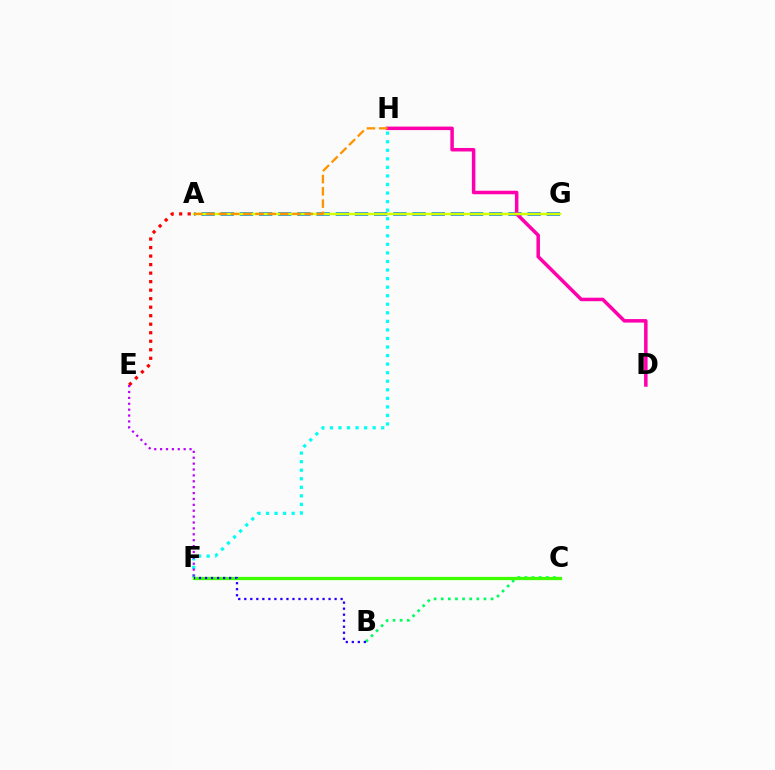{('A', 'G'): [{'color': '#0074ff', 'line_style': 'dashed', 'thickness': 2.61}, {'color': '#d1ff00', 'line_style': 'solid', 'thickness': 1.78}], ('D', 'H'): [{'color': '#ff00ac', 'line_style': 'solid', 'thickness': 2.53}], ('A', 'E'): [{'color': '#ff0000', 'line_style': 'dotted', 'thickness': 2.31}], ('B', 'C'): [{'color': '#00ff5c', 'line_style': 'dotted', 'thickness': 1.93}], ('F', 'H'): [{'color': '#00fff6', 'line_style': 'dotted', 'thickness': 2.32}], ('E', 'F'): [{'color': '#b900ff', 'line_style': 'dotted', 'thickness': 1.6}], ('C', 'F'): [{'color': '#3dff00', 'line_style': 'solid', 'thickness': 2.35}], ('B', 'F'): [{'color': '#2500ff', 'line_style': 'dotted', 'thickness': 1.64}], ('A', 'H'): [{'color': '#ff9400', 'line_style': 'dashed', 'thickness': 1.67}]}